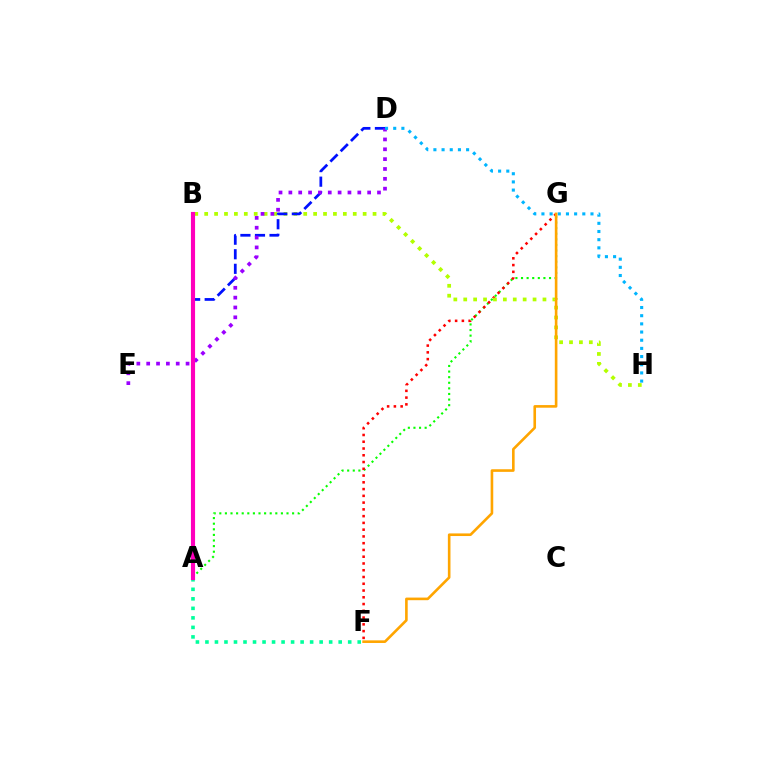{('A', 'F'): [{'color': '#00ff9d', 'line_style': 'dotted', 'thickness': 2.59}], ('A', 'G'): [{'color': '#08ff00', 'line_style': 'dotted', 'thickness': 1.52}], ('F', 'G'): [{'color': '#ff0000', 'line_style': 'dotted', 'thickness': 1.84}, {'color': '#ffa500', 'line_style': 'solid', 'thickness': 1.89}], ('B', 'H'): [{'color': '#b3ff00', 'line_style': 'dotted', 'thickness': 2.69}], ('A', 'D'): [{'color': '#0010ff', 'line_style': 'dashed', 'thickness': 1.98}], ('D', 'E'): [{'color': '#9b00ff', 'line_style': 'dotted', 'thickness': 2.68}], ('A', 'B'): [{'color': '#ff00bd', 'line_style': 'solid', 'thickness': 2.97}], ('D', 'H'): [{'color': '#00b5ff', 'line_style': 'dotted', 'thickness': 2.22}]}